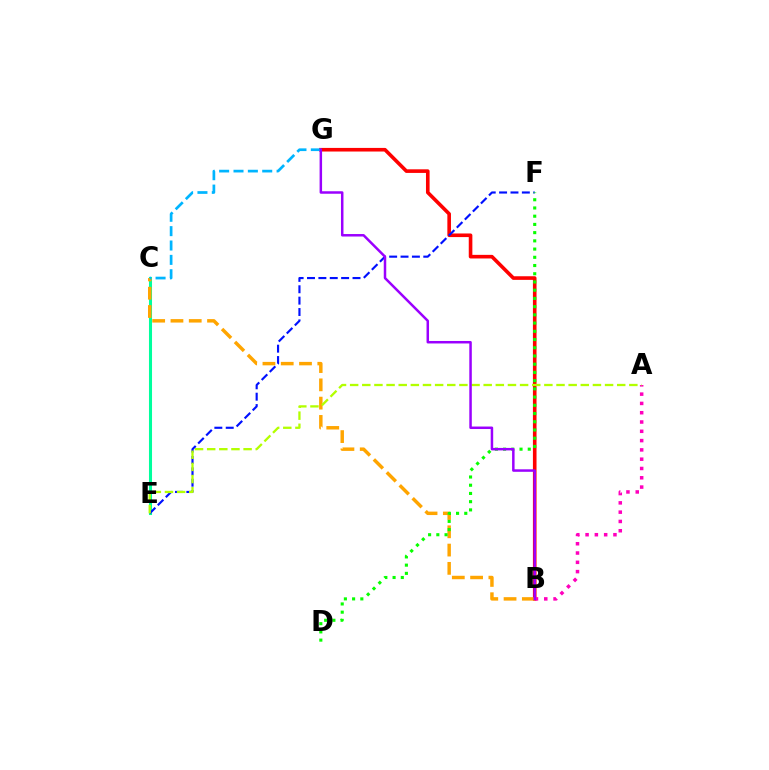{('B', 'G'): [{'color': '#ff0000', 'line_style': 'solid', 'thickness': 2.6}, {'color': '#9b00ff', 'line_style': 'solid', 'thickness': 1.79}], ('C', 'E'): [{'color': '#00ff9d', 'line_style': 'solid', 'thickness': 2.2}], ('A', 'B'): [{'color': '#ff00bd', 'line_style': 'dotted', 'thickness': 2.53}], ('E', 'F'): [{'color': '#0010ff', 'line_style': 'dashed', 'thickness': 1.55}], ('B', 'C'): [{'color': '#ffa500', 'line_style': 'dashed', 'thickness': 2.48}], ('D', 'F'): [{'color': '#08ff00', 'line_style': 'dotted', 'thickness': 2.23}], ('A', 'E'): [{'color': '#b3ff00', 'line_style': 'dashed', 'thickness': 1.65}], ('C', 'G'): [{'color': '#00b5ff', 'line_style': 'dashed', 'thickness': 1.95}]}